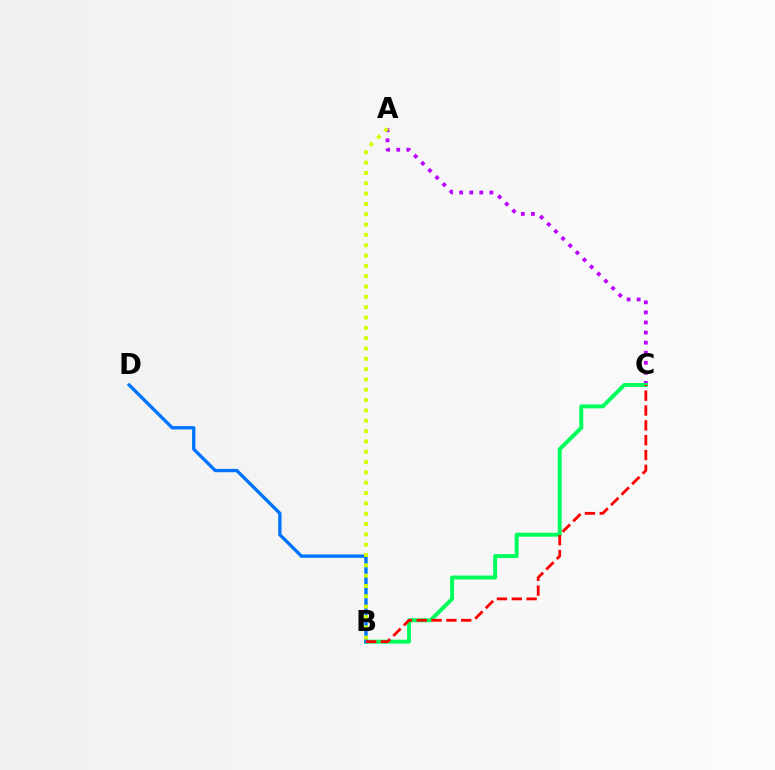{('A', 'C'): [{'color': '#b900ff', 'line_style': 'dotted', 'thickness': 2.74}], ('B', 'C'): [{'color': '#00ff5c', 'line_style': 'solid', 'thickness': 2.85}, {'color': '#ff0000', 'line_style': 'dashed', 'thickness': 2.02}], ('B', 'D'): [{'color': '#0074ff', 'line_style': 'solid', 'thickness': 2.4}], ('A', 'B'): [{'color': '#d1ff00', 'line_style': 'dotted', 'thickness': 2.81}]}